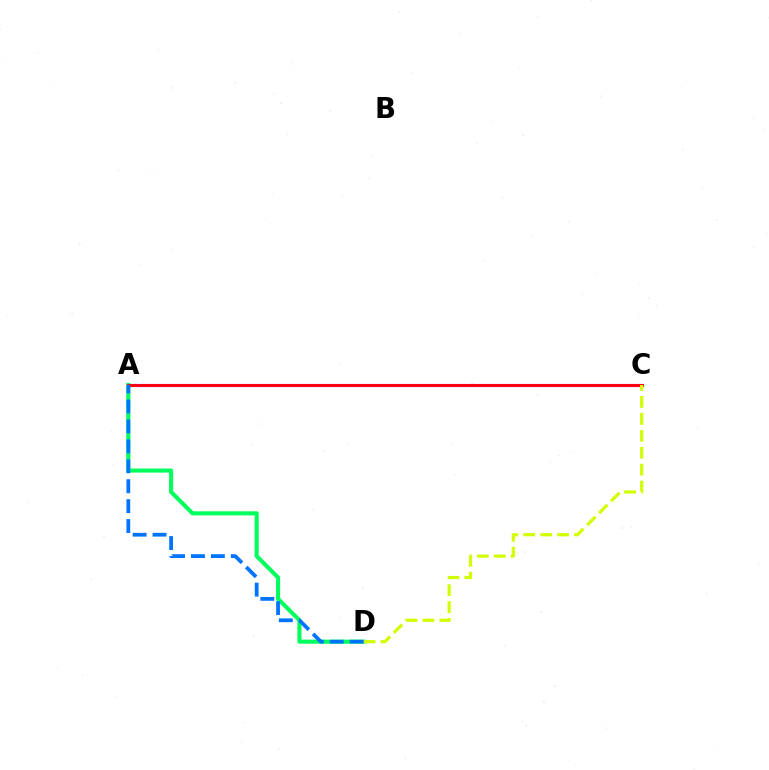{('A', 'C'): [{'color': '#b900ff', 'line_style': 'solid', 'thickness': 2.25}, {'color': '#ff0000', 'line_style': 'solid', 'thickness': 2.05}], ('A', 'D'): [{'color': '#00ff5c', 'line_style': 'solid', 'thickness': 2.95}, {'color': '#0074ff', 'line_style': 'dashed', 'thickness': 2.71}], ('C', 'D'): [{'color': '#d1ff00', 'line_style': 'dashed', 'thickness': 2.3}]}